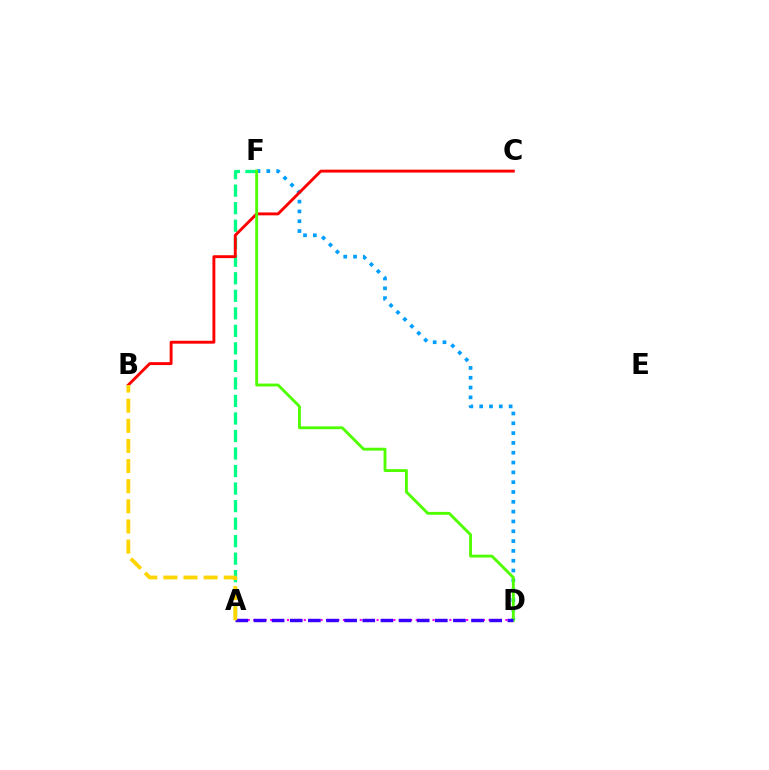{('D', 'F'): [{'color': '#009eff', 'line_style': 'dotted', 'thickness': 2.67}, {'color': '#4fff00', 'line_style': 'solid', 'thickness': 2.07}], ('A', 'F'): [{'color': '#00ff86', 'line_style': 'dashed', 'thickness': 2.38}], ('B', 'C'): [{'color': '#ff0000', 'line_style': 'solid', 'thickness': 2.08}], ('A', 'D'): [{'color': '#ff00ed', 'line_style': 'dotted', 'thickness': 1.52}, {'color': '#3700ff', 'line_style': 'dashed', 'thickness': 2.46}], ('A', 'B'): [{'color': '#ffd500', 'line_style': 'dashed', 'thickness': 2.74}]}